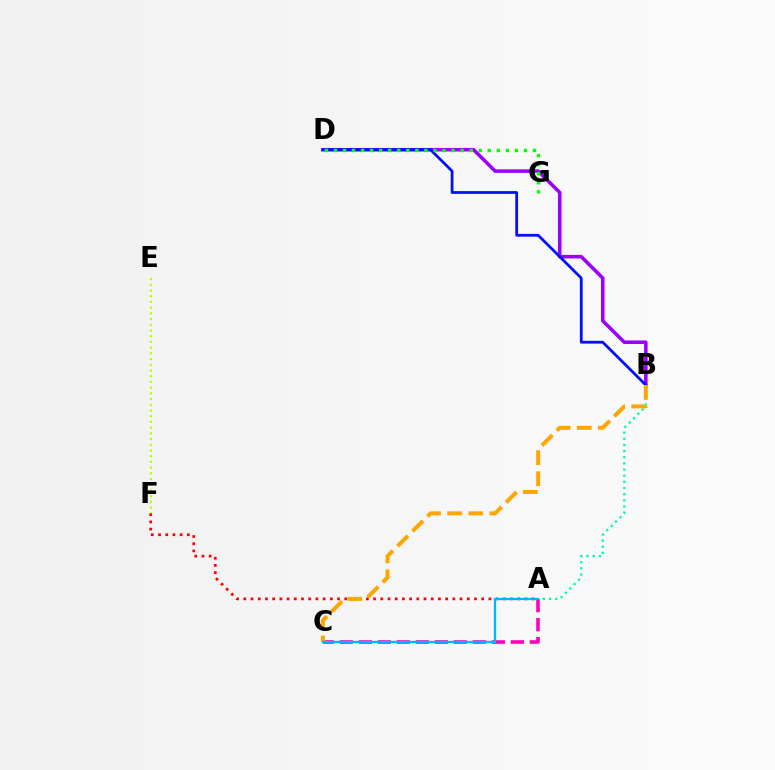{('A', 'F'): [{'color': '#ff0000', 'line_style': 'dotted', 'thickness': 1.96}], ('E', 'F'): [{'color': '#b3ff00', 'line_style': 'dotted', 'thickness': 1.55}], ('B', 'D'): [{'color': '#9b00ff', 'line_style': 'solid', 'thickness': 2.55}, {'color': '#0010ff', 'line_style': 'solid', 'thickness': 1.99}], ('A', 'C'): [{'color': '#ff00bd', 'line_style': 'dashed', 'thickness': 2.58}, {'color': '#00b5ff', 'line_style': 'solid', 'thickness': 1.66}], ('A', 'B'): [{'color': '#00ff9d', 'line_style': 'dotted', 'thickness': 1.67}], ('D', 'G'): [{'color': '#08ff00', 'line_style': 'dotted', 'thickness': 2.46}], ('B', 'C'): [{'color': '#ffa500', 'line_style': 'dashed', 'thickness': 2.87}]}